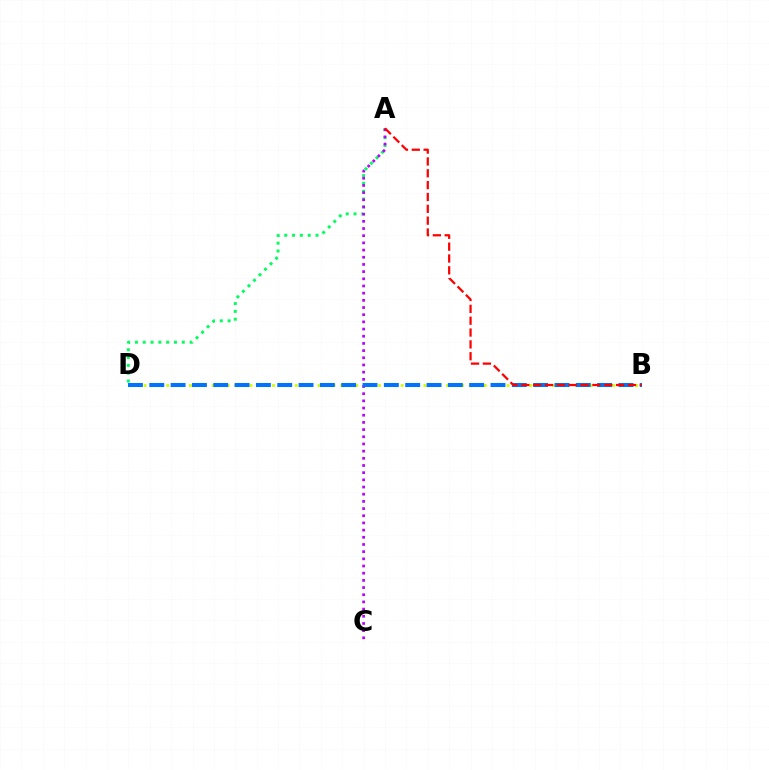{('B', 'D'): [{'color': '#d1ff00', 'line_style': 'dotted', 'thickness': 2.05}, {'color': '#0074ff', 'line_style': 'dashed', 'thickness': 2.9}], ('A', 'D'): [{'color': '#00ff5c', 'line_style': 'dotted', 'thickness': 2.12}], ('A', 'C'): [{'color': '#b900ff', 'line_style': 'dotted', 'thickness': 1.95}], ('A', 'B'): [{'color': '#ff0000', 'line_style': 'dashed', 'thickness': 1.61}]}